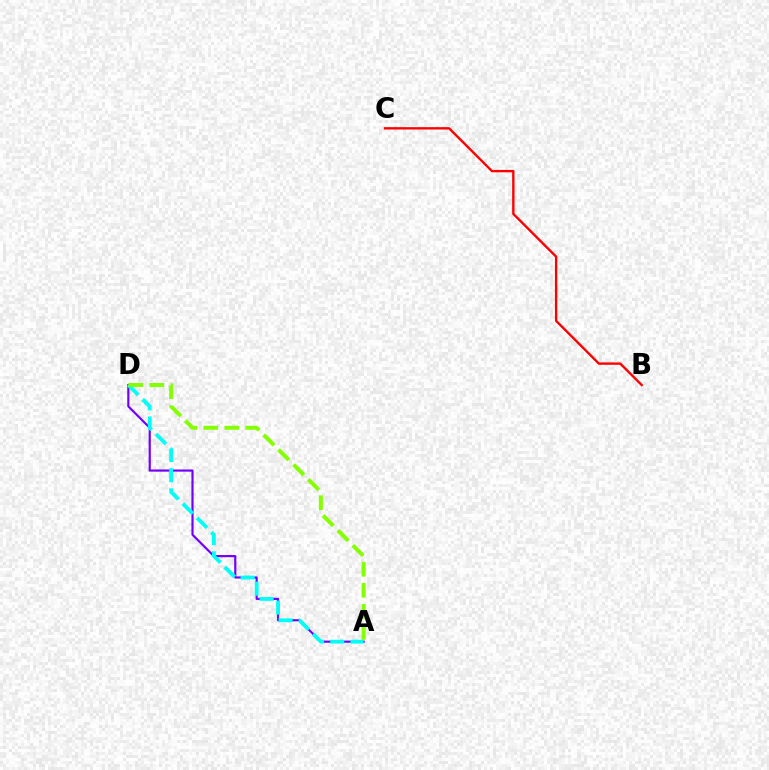{('A', 'D'): [{'color': '#7200ff', 'line_style': 'solid', 'thickness': 1.56}, {'color': '#00fff6', 'line_style': 'dashed', 'thickness': 2.74}, {'color': '#84ff00', 'line_style': 'dashed', 'thickness': 2.86}], ('B', 'C'): [{'color': '#ff0000', 'line_style': 'solid', 'thickness': 1.71}]}